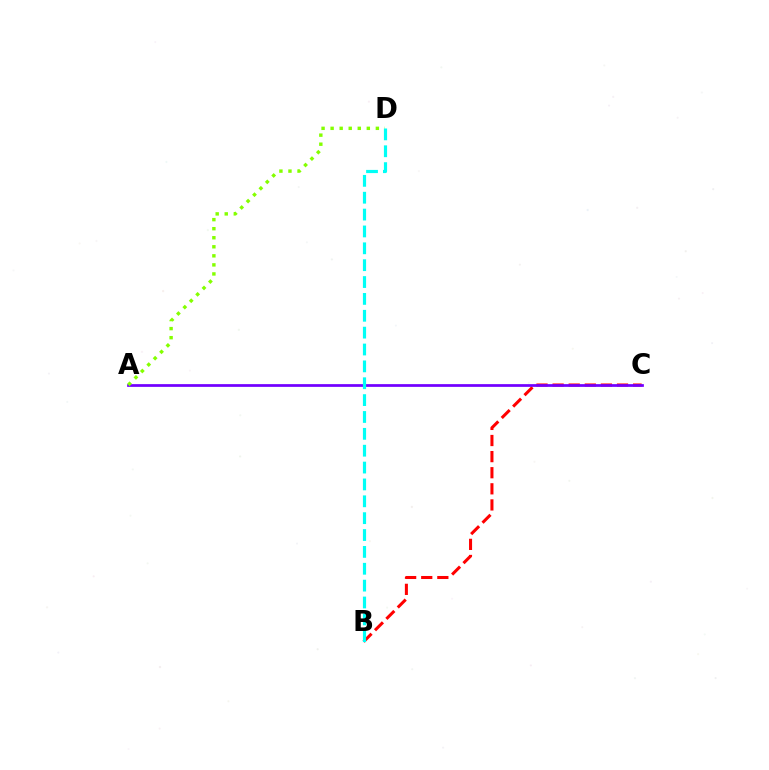{('B', 'C'): [{'color': '#ff0000', 'line_style': 'dashed', 'thickness': 2.19}], ('A', 'C'): [{'color': '#7200ff', 'line_style': 'solid', 'thickness': 1.97}], ('A', 'D'): [{'color': '#84ff00', 'line_style': 'dotted', 'thickness': 2.46}], ('B', 'D'): [{'color': '#00fff6', 'line_style': 'dashed', 'thickness': 2.29}]}